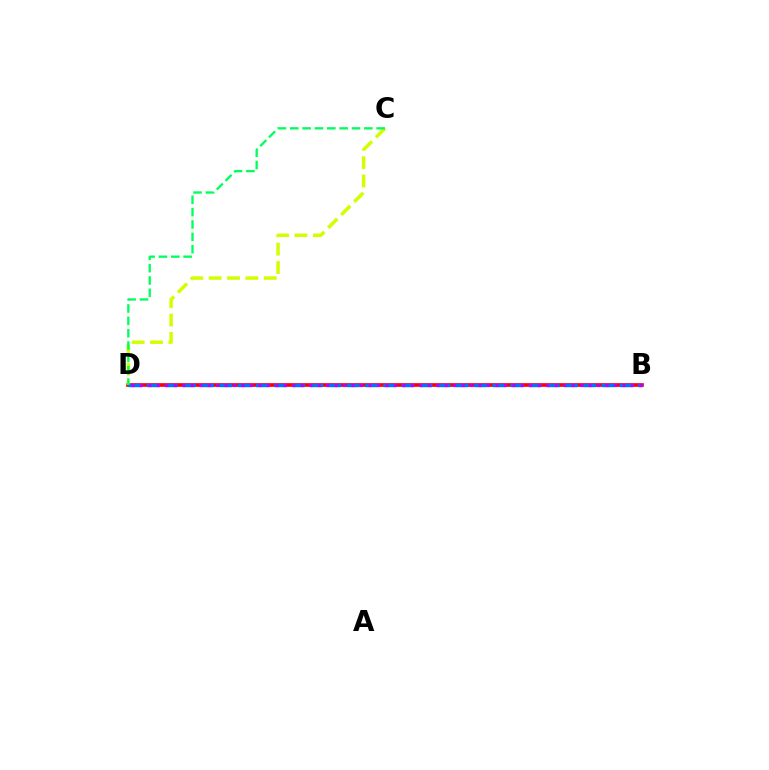{('B', 'D'): [{'color': '#ff0000', 'line_style': 'solid', 'thickness': 2.64}, {'color': '#0074ff', 'line_style': 'dashed', 'thickness': 2.47}, {'color': '#b900ff', 'line_style': 'dotted', 'thickness': 2.3}], ('C', 'D'): [{'color': '#d1ff00', 'line_style': 'dashed', 'thickness': 2.5}, {'color': '#00ff5c', 'line_style': 'dashed', 'thickness': 1.68}]}